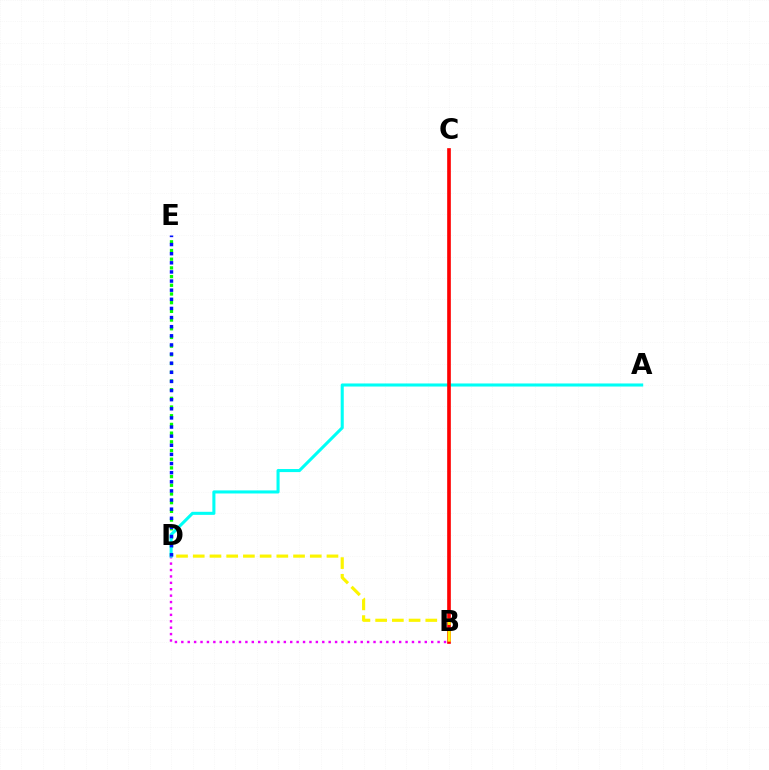{('B', 'D'): [{'color': '#ee00ff', 'line_style': 'dotted', 'thickness': 1.74}, {'color': '#fcf500', 'line_style': 'dashed', 'thickness': 2.27}], ('D', 'E'): [{'color': '#08ff00', 'line_style': 'dotted', 'thickness': 2.36}, {'color': '#0010ff', 'line_style': 'dotted', 'thickness': 2.48}], ('A', 'D'): [{'color': '#00fff6', 'line_style': 'solid', 'thickness': 2.21}], ('B', 'C'): [{'color': '#ff0000', 'line_style': 'solid', 'thickness': 2.63}]}